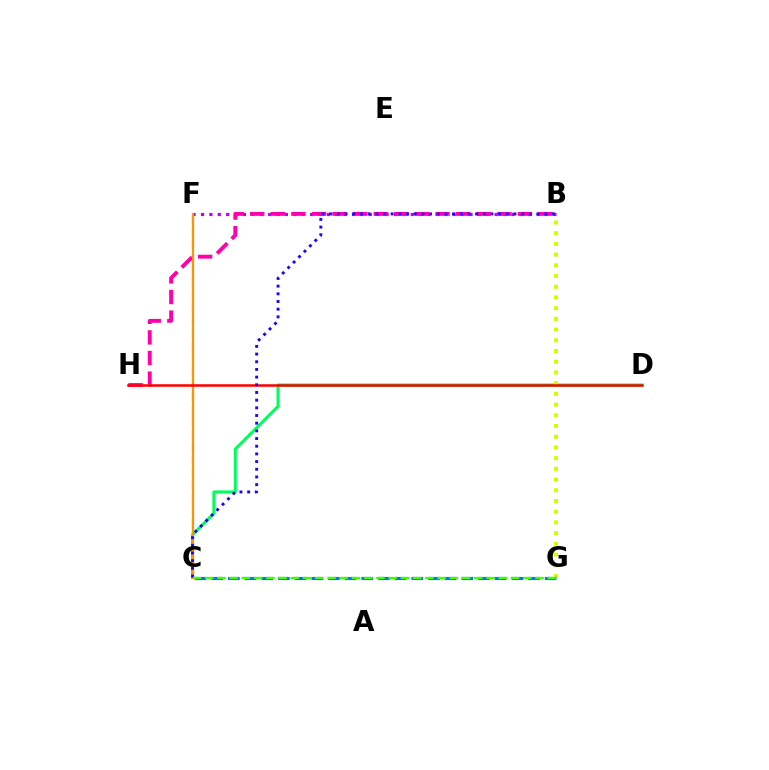{('B', 'F'): [{'color': '#b900ff', 'line_style': 'dotted', 'thickness': 2.28}], ('C', 'F'): [{'color': '#00fff6', 'line_style': 'dashed', 'thickness': 1.72}, {'color': '#ff9400', 'line_style': 'solid', 'thickness': 1.58}], ('B', 'H'): [{'color': '#ff00ac', 'line_style': 'dashed', 'thickness': 2.8}], ('C', 'D'): [{'color': '#00ff5c', 'line_style': 'solid', 'thickness': 2.21}], ('B', 'G'): [{'color': '#d1ff00', 'line_style': 'dotted', 'thickness': 2.91}], ('C', 'G'): [{'color': '#0074ff', 'line_style': 'dashed', 'thickness': 2.27}, {'color': '#3dff00', 'line_style': 'dashed', 'thickness': 1.66}], ('D', 'H'): [{'color': '#ff0000', 'line_style': 'solid', 'thickness': 1.81}], ('B', 'C'): [{'color': '#2500ff', 'line_style': 'dotted', 'thickness': 2.09}]}